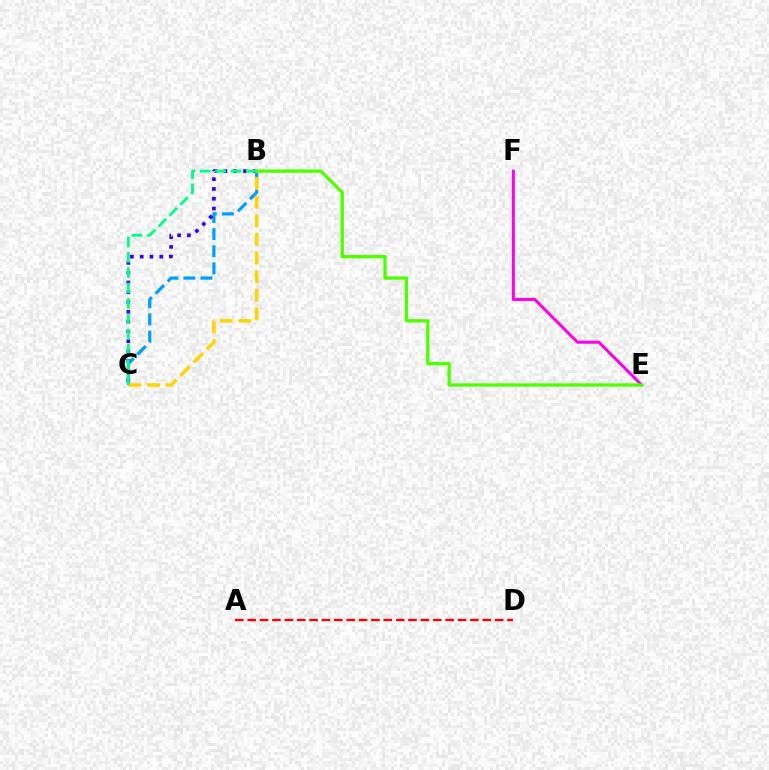{('B', 'C'): [{'color': '#009eff', 'line_style': 'dashed', 'thickness': 2.33}, {'color': '#ffd500', 'line_style': 'dashed', 'thickness': 2.53}, {'color': '#3700ff', 'line_style': 'dotted', 'thickness': 2.66}, {'color': '#00ff86', 'line_style': 'dashed', 'thickness': 2.08}], ('A', 'D'): [{'color': '#ff0000', 'line_style': 'dashed', 'thickness': 1.68}], ('E', 'F'): [{'color': '#ff00ed', 'line_style': 'solid', 'thickness': 2.18}], ('B', 'E'): [{'color': '#4fff00', 'line_style': 'solid', 'thickness': 2.4}]}